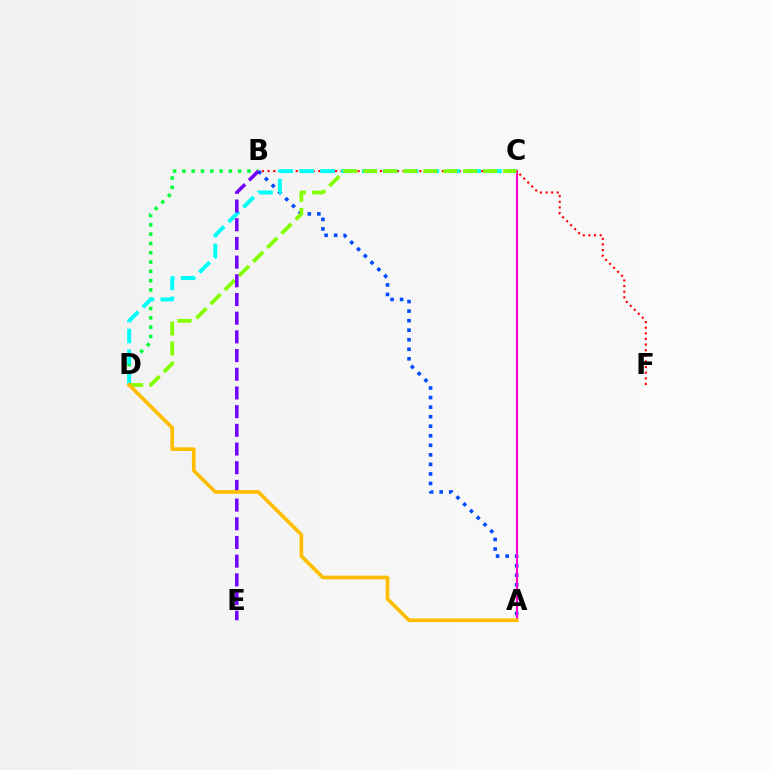{('B', 'D'): [{'color': '#00ff39', 'line_style': 'dotted', 'thickness': 2.53}], ('B', 'F'): [{'color': '#ff0000', 'line_style': 'dotted', 'thickness': 1.53}], ('A', 'B'): [{'color': '#004bff', 'line_style': 'dotted', 'thickness': 2.59}], ('C', 'D'): [{'color': '#00fff6', 'line_style': 'dashed', 'thickness': 2.83}, {'color': '#84ff00', 'line_style': 'dashed', 'thickness': 2.72}], ('A', 'C'): [{'color': '#ff00cf', 'line_style': 'solid', 'thickness': 1.57}], ('B', 'E'): [{'color': '#7200ff', 'line_style': 'dashed', 'thickness': 2.54}], ('A', 'D'): [{'color': '#ffbd00', 'line_style': 'solid', 'thickness': 2.63}]}